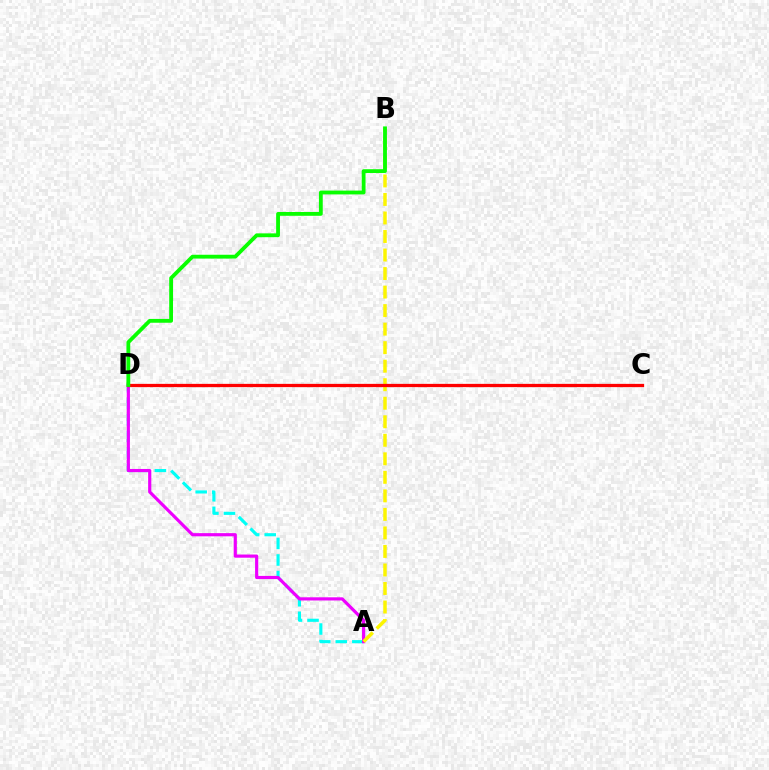{('A', 'D'): [{'color': '#00fff6', 'line_style': 'dashed', 'thickness': 2.25}, {'color': '#ee00ff', 'line_style': 'solid', 'thickness': 2.28}], ('A', 'B'): [{'color': '#fcf500', 'line_style': 'dashed', 'thickness': 2.52}], ('C', 'D'): [{'color': '#0010ff', 'line_style': 'dashed', 'thickness': 1.93}, {'color': '#ff0000', 'line_style': 'solid', 'thickness': 2.35}], ('B', 'D'): [{'color': '#08ff00', 'line_style': 'solid', 'thickness': 2.75}]}